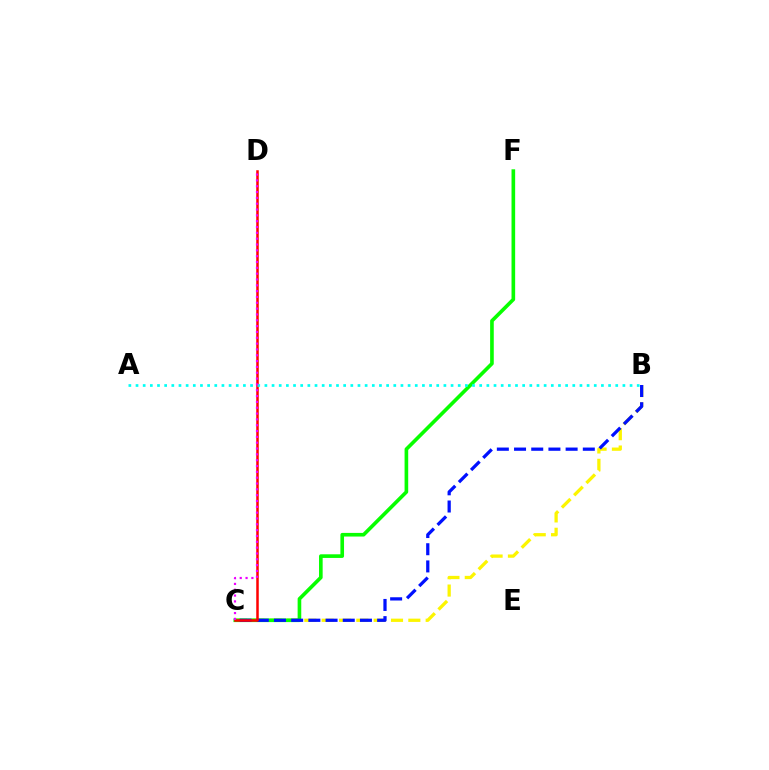{('B', 'C'): [{'color': '#fcf500', 'line_style': 'dashed', 'thickness': 2.35}, {'color': '#0010ff', 'line_style': 'dashed', 'thickness': 2.34}], ('C', 'F'): [{'color': '#08ff00', 'line_style': 'solid', 'thickness': 2.62}], ('C', 'D'): [{'color': '#ff0000', 'line_style': 'solid', 'thickness': 1.81}, {'color': '#ee00ff', 'line_style': 'dotted', 'thickness': 1.58}], ('A', 'B'): [{'color': '#00fff6', 'line_style': 'dotted', 'thickness': 1.95}]}